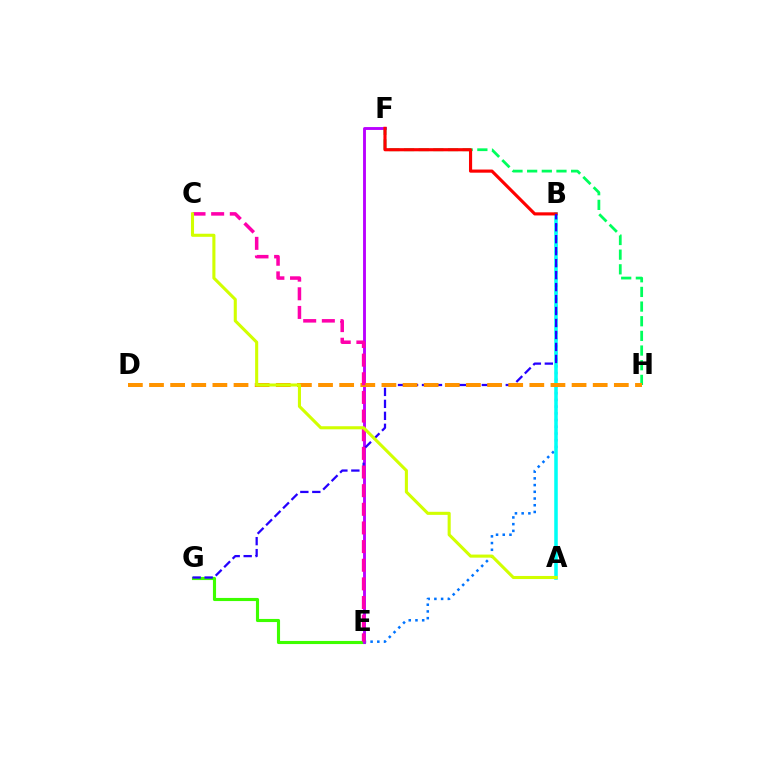{('B', 'E'): [{'color': '#0074ff', 'line_style': 'dotted', 'thickness': 1.83}], ('E', 'G'): [{'color': '#3dff00', 'line_style': 'solid', 'thickness': 2.25}], ('A', 'B'): [{'color': '#00fff6', 'line_style': 'solid', 'thickness': 2.55}], ('E', 'F'): [{'color': '#b900ff', 'line_style': 'solid', 'thickness': 2.07}], ('F', 'H'): [{'color': '#00ff5c', 'line_style': 'dashed', 'thickness': 1.99}], ('B', 'F'): [{'color': '#ff0000', 'line_style': 'solid', 'thickness': 2.26}], ('B', 'G'): [{'color': '#2500ff', 'line_style': 'dashed', 'thickness': 1.63}], ('D', 'H'): [{'color': '#ff9400', 'line_style': 'dashed', 'thickness': 2.87}], ('C', 'E'): [{'color': '#ff00ac', 'line_style': 'dashed', 'thickness': 2.53}], ('A', 'C'): [{'color': '#d1ff00', 'line_style': 'solid', 'thickness': 2.22}]}